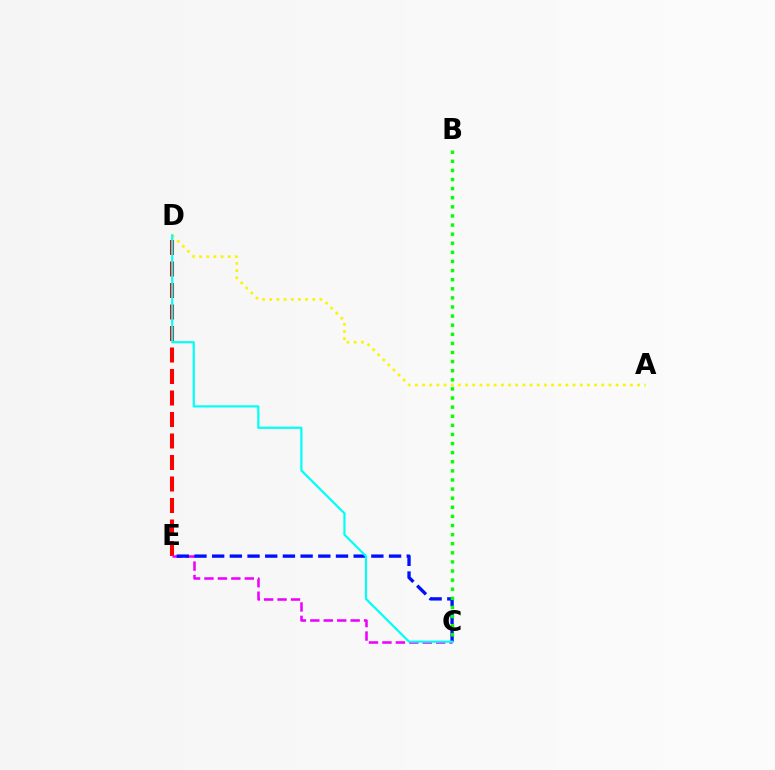{('A', 'D'): [{'color': '#fcf500', 'line_style': 'dotted', 'thickness': 1.95}], ('D', 'E'): [{'color': '#ff0000', 'line_style': 'dashed', 'thickness': 2.92}], ('C', 'E'): [{'color': '#ee00ff', 'line_style': 'dashed', 'thickness': 1.83}, {'color': '#0010ff', 'line_style': 'dashed', 'thickness': 2.4}], ('B', 'C'): [{'color': '#08ff00', 'line_style': 'dotted', 'thickness': 2.47}], ('C', 'D'): [{'color': '#00fff6', 'line_style': 'solid', 'thickness': 1.58}]}